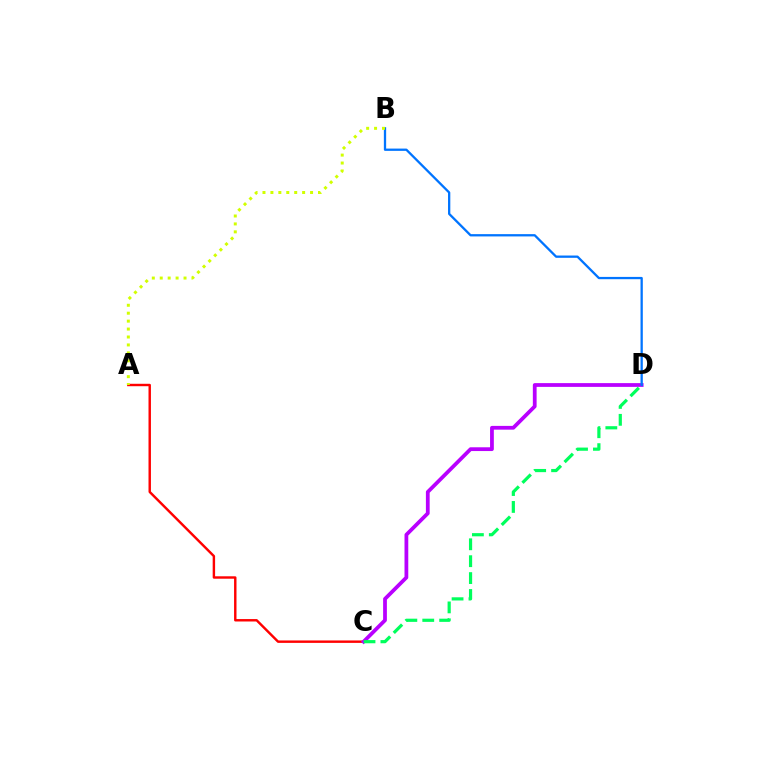{('A', 'C'): [{'color': '#ff0000', 'line_style': 'solid', 'thickness': 1.75}], ('C', 'D'): [{'color': '#b900ff', 'line_style': 'solid', 'thickness': 2.71}, {'color': '#00ff5c', 'line_style': 'dashed', 'thickness': 2.3}], ('B', 'D'): [{'color': '#0074ff', 'line_style': 'solid', 'thickness': 1.65}], ('A', 'B'): [{'color': '#d1ff00', 'line_style': 'dotted', 'thickness': 2.16}]}